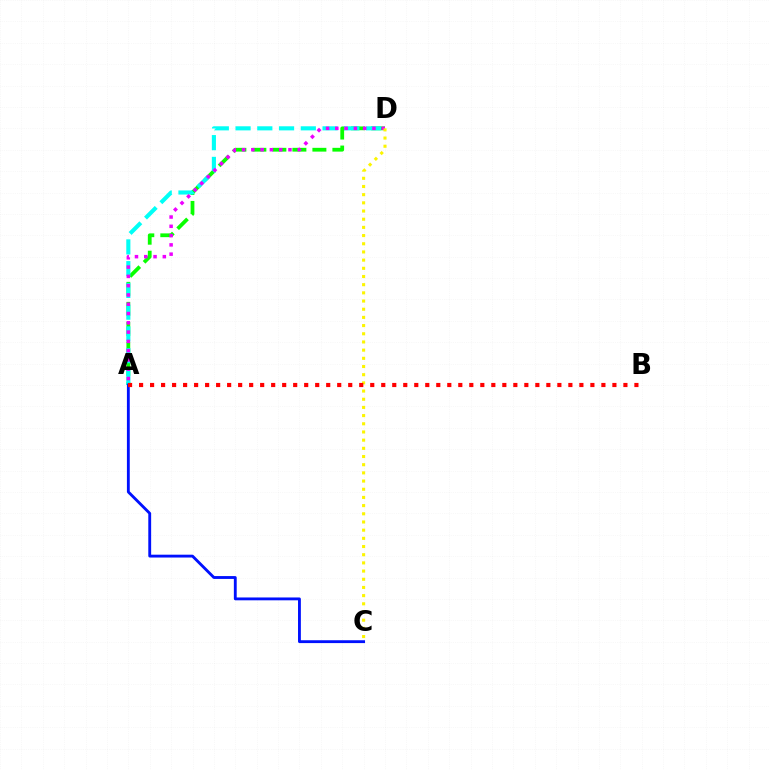{('A', 'D'): [{'color': '#08ff00', 'line_style': 'dashed', 'thickness': 2.72}, {'color': '#00fff6', 'line_style': 'dashed', 'thickness': 2.95}, {'color': '#ee00ff', 'line_style': 'dotted', 'thickness': 2.52}], ('C', 'D'): [{'color': '#fcf500', 'line_style': 'dotted', 'thickness': 2.22}], ('A', 'C'): [{'color': '#0010ff', 'line_style': 'solid', 'thickness': 2.05}], ('A', 'B'): [{'color': '#ff0000', 'line_style': 'dotted', 'thickness': 2.99}]}